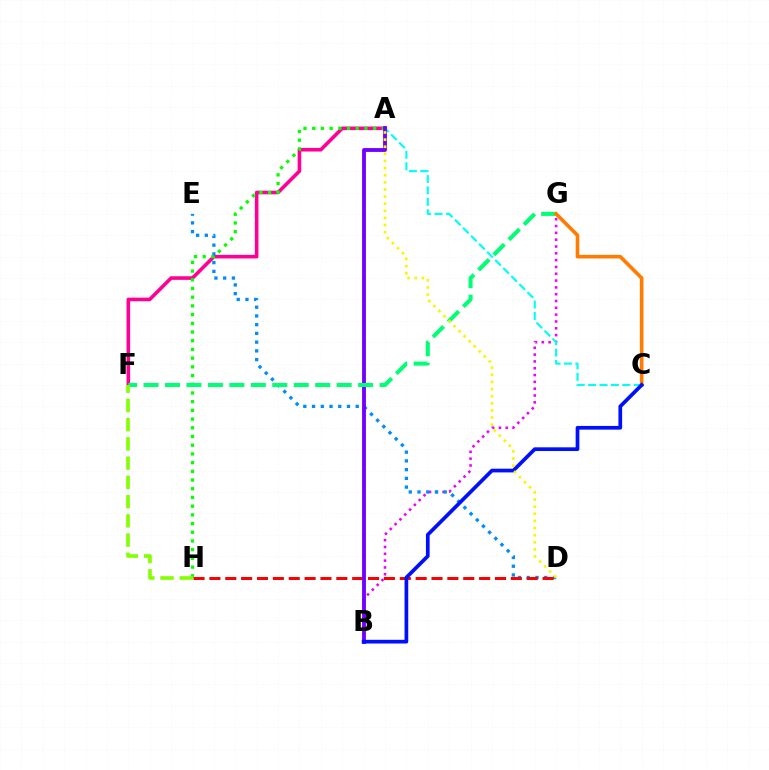{('B', 'G'): [{'color': '#ee00ff', 'line_style': 'dotted', 'thickness': 1.85}], ('A', 'F'): [{'color': '#ff0094', 'line_style': 'solid', 'thickness': 2.6}], ('A', 'C'): [{'color': '#00fff6', 'line_style': 'dashed', 'thickness': 1.55}], ('D', 'E'): [{'color': '#008cff', 'line_style': 'dotted', 'thickness': 2.37}], ('A', 'H'): [{'color': '#08ff00', 'line_style': 'dotted', 'thickness': 2.37}], ('D', 'H'): [{'color': '#ff0000', 'line_style': 'dashed', 'thickness': 2.16}], ('A', 'B'): [{'color': '#7200ff', 'line_style': 'solid', 'thickness': 2.77}], ('F', 'G'): [{'color': '#00ff74', 'line_style': 'dashed', 'thickness': 2.91}], ('C', 'G'): [{'color': '#ff7c00', 'line_style': 'solid', 'thickness': 2.61}], ('F', 'H'): [{'color': '#84ff00', 'line_style': 'dashed', 'thickness': 2.61}], ('B', 'C'): [{'color': '#0010ff', 'line_style': 'solid', 'thickness': 2.67}], ('A', 'D'): [{'color': '#fcf500', 'line_style': 'dotted', 'thickness': 1.94}]}